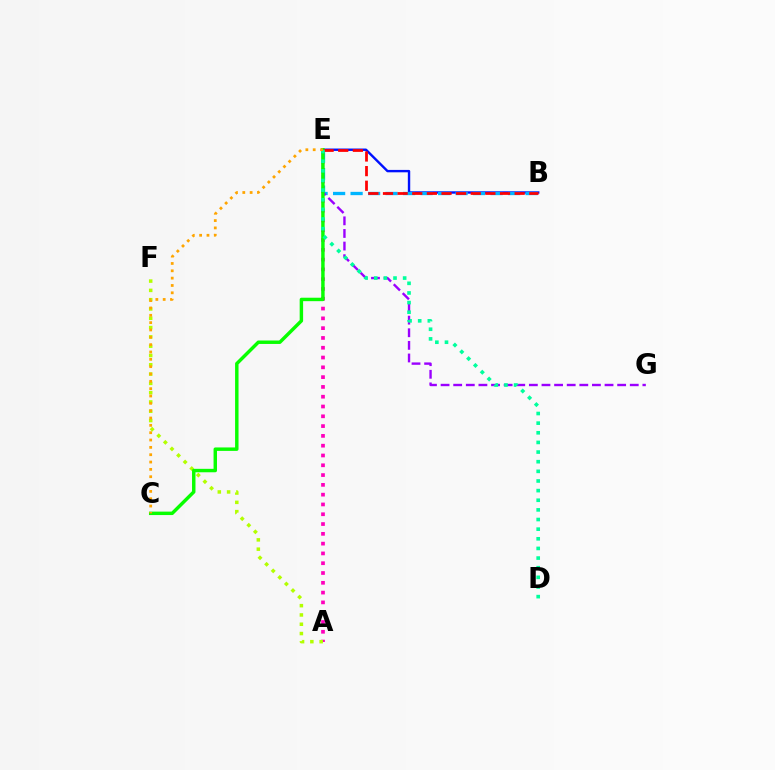{('B', 'E'): [{'color': '#0010ff', 'line_style': 'solid', 'thickness': 1.73}, {'color': '#00b5ff', 'line_style': 'dashed', 'thickness': 2.38}, {'color': '#ff0000', 'line_style': 'dashed', 'thickness': 1.99}], ('A', 'E'): [{'color': '#ff00bd', 'line_style': 'dotted', 'thickness': 2.66}], ('E', 'G'): [{'color': '#9b00ff', 'line_style': 'dashed', 'thickness': 1.71}], ('A', 'F'): [{'color': '#b3ff00', 'line_style': 'dotted', 'thickness': 2.53}], ('C', 'E'): [{'color': '#08ff00', 'line_style': 'solid', 'thickness': 2.48}, {'color': '#ffa500', 'line_style': 'dotted', 'thickness': 1.99}], ('D', 'E'): [{'color': '#00ff9d', 'line_style': 'dotted', 'thickness': 2.62}]}